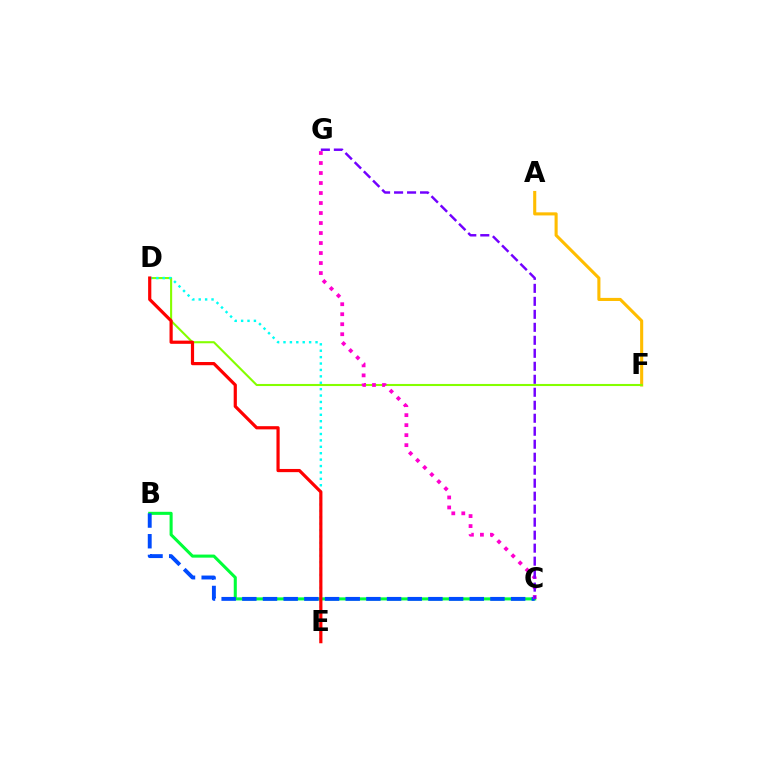{('A', 'F'): [{'color': '#ffbd00', 'line_style': 'solid', 'thickness': 2.22}], ('D', 'F'): [{'color': '#84ff00', 'line_style': 'solid', 'thickness': 1.51}], ('B', 'C'): [{'color': '#00ff39', 'line_style': 'solid', 'thickness': 2.21}, {'color': '#004bff', 'line_style': 'dashed', 'thickness': 2.81}], ('D', 'E'): [{'color': '#00fff6', 'line_style': 'dotted', 'thickness': 1.74}, {'color': '#ff0000', 'line_style': 'solid', 'thickness': 2.3}], ('C', 'G'): [{'color': '#ff00cf', 'line_style': 'dotted', 'thickness': 2.72}, {'color': '#7200ff', 'line_style': 'dashed', 'thickness': 1.76}]}